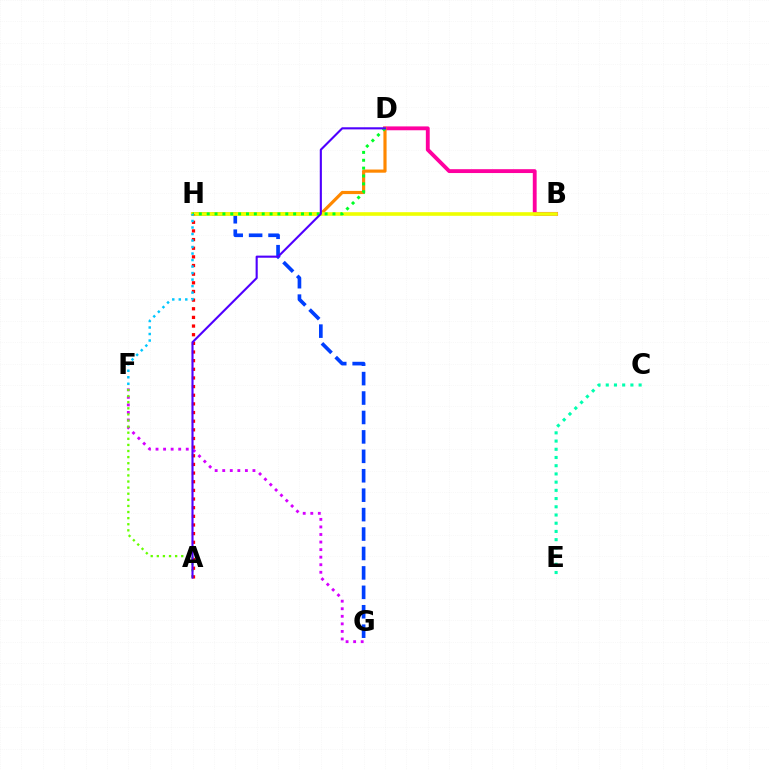{('F', 'G'): [{'color': '#d600ff', 'line_style': 'dotted', 'thickness': 2.05}], ('C', 'E'): [{'color': '#00ffaf', 'line_style': 'dotted', 'thickness': 2.23}], ('G', 'H'): [{'color': '#003fff', 'line_style': 'dashed', 'thickness': 2.64}], ('B', 'D'): [{'color': '#ff00a0', 'line_style': 'solid', 'thickness': 2.77}], ('D', 'H'): [{'color': '#ff8800', 'line_style': 'solid', 'thickness': 2.28}, {'color': '#00ff27', 'line_style': 'dotted', 'thickness': 2.14}], ('B', 'H'): [{'color': '#eeff00', 'line_style': 'solid', 'thickness': 2.62}], ('A', 'F'): [{'color': '#66ff00', 'line_style': 'dotted', 'thickness': 1.66}], ('A', 'H'): [{'color': '#ff0000', 'line_style': 'dotted', 'thickness': 2.35}], ('A', 'D'): [{'color': '#4f00ff', 'line_style': 'solid', 'thickness': 1.52}], ('F', 'H'): [{'color': '#00c7ff', 'line_style': 'dotted', 'thickness': 1.77}]}